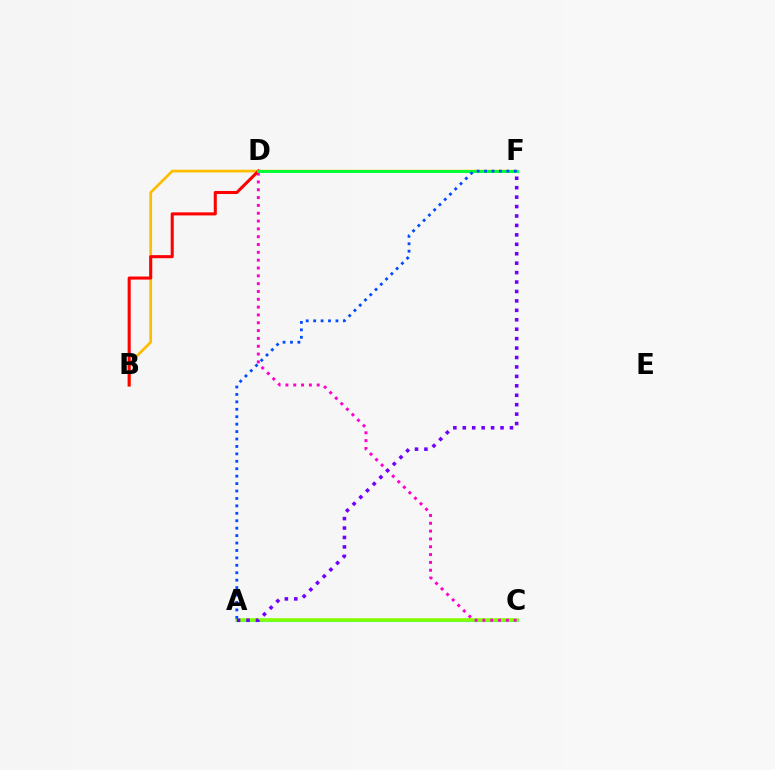{('A', 'C'): [{'color': '#00fff6', 'line_style': 'solid', 'thickness': 2.21}, {'color': '#84ff00', 'line_style': 'solid', 'thickness': 2.57}], ('B', 'F'): [{'color': '#ffbd00', 'line_style': 'solid', 'thickness': 1.95}], ('C', 'D'): [{'color': '#ff00cf', 'line_style': 'dotted', 'thickness': 2.13}], ('B', 'D'): [{'color': '#ff0000', 'line_style': 'solid', 'thickness': 2.21}], ('A', 'F'): [{'color': '#7200ff', 'line_style': 'dotted', 'thickness': 2.56}, {'color': '#004bff', 'line_style': 'dotted', 'thickness': 2.02}], ('D', 'F'): [{'color': '#00ff39', 'line_style': 'solid', 'thickness': 2.09}]}